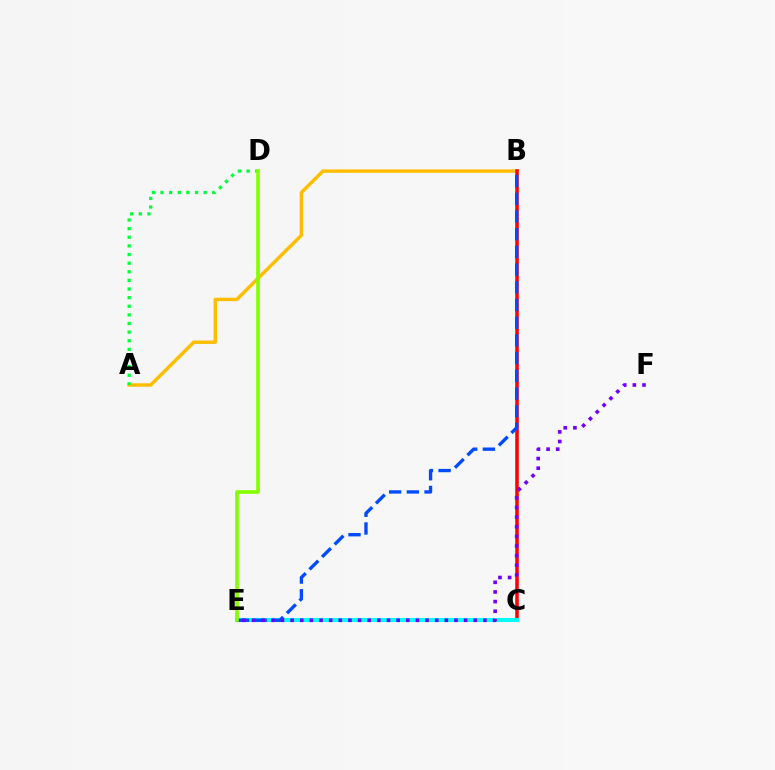{('C', 'E'): [{'color': '#ff00cf', 'line_style': 'dashed', 'thickness': 2.72}, {'color': '#00fff6', 'line_style': 'solid', 'thickness': 2.95}], ('A', 'B'): [{'color': '#ffbd00', 'line_style': 'solid', 'thickness': 2.48}], ('B', 'C'): [{'color': '#ff0000', 'line_style': 'solid', 'thickness': 2.53}], ('A', 'D'): [{'color': '#00ff39', 'line_style': 'dotted', 'thickness': 2.34}], ('B', 'E'): [{'color': '#004bff', 'line_style': 'dashed', 'thickness': 2.41}], ('E', 'F'): [{'color': '#7200ff', 'line_style': 'dotted', 'thickness': 2.62}], ('D', 'E'): [{'color': '#84ff00', 'line_style': 'solid', 'thickness': 2.63}]}